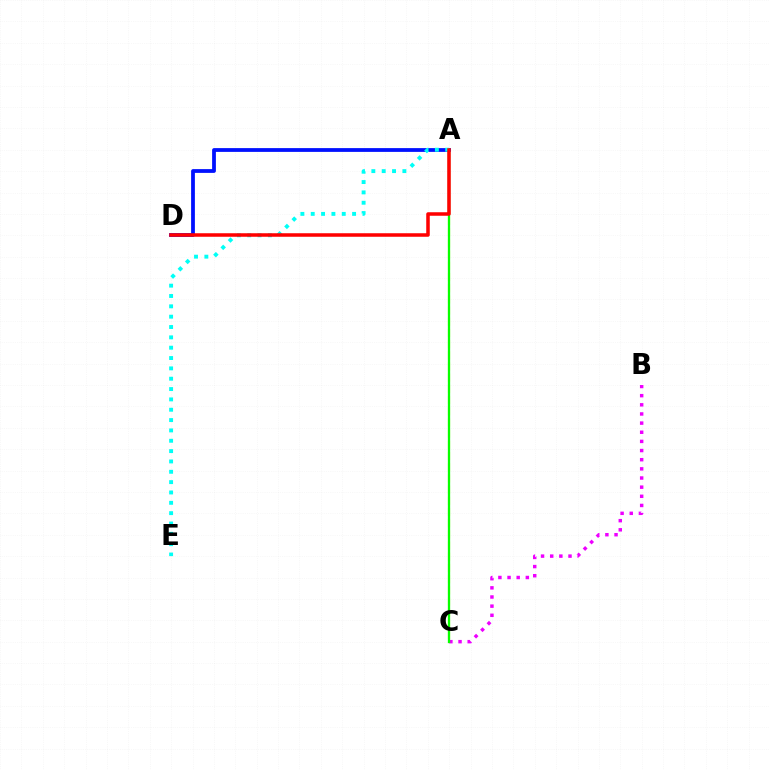{('A', 'C'): [{'color': '#fcf500', 'line_style': 'dashed', 'thickness': 1.52}, {'color': '#08ff00', 'line_style': 'solid', 'thickness': 1.65}], ('A', 'D'): [{'color': '#0010ff', 'line_style': 'solid', 'thickness': 2.72}, {'color': '#ff0000', 'line_style': 'solid', 'thickness': 2.54}], ('B', 'C'): [{'color': '#ee00ff', 'line_style': 'dotted', 'thickness': 2.49}], ('A', 'E'): [{'color': '#00fff6', 'line_style': 'dotted', 'thickness': 2.81}]}